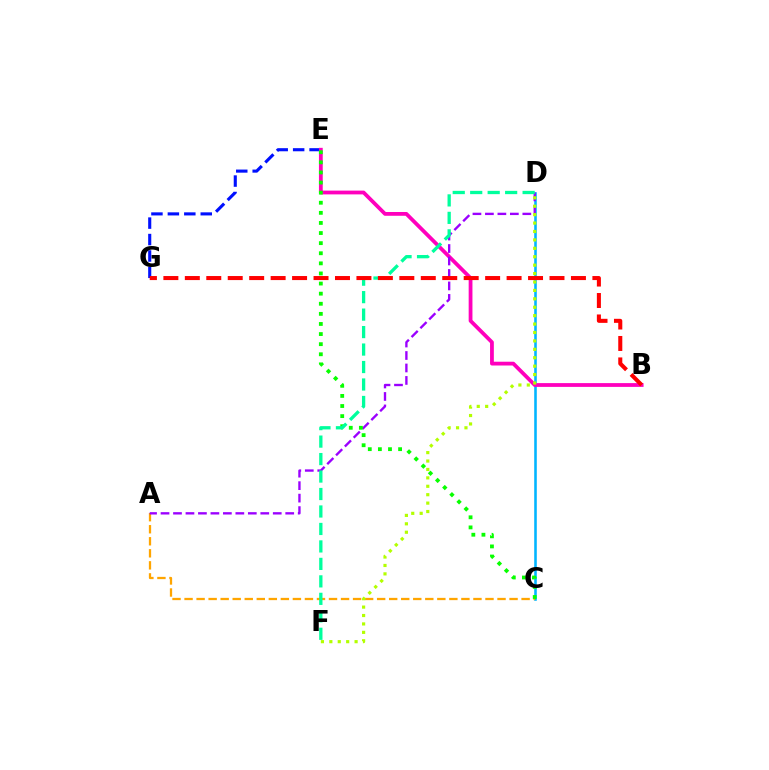{('E', 'G'): [{'color': '#0010ff', 'line_style': 'dashed', 'thickness': 2.23}], ('C', 'D'): [{'color': '#00b5ff', 'line_style': 'solid', 'thickness': 1.86}], ('B', 'E'): [{'color': '#ff00bd', 'line_style': 'solid', 'thickness': 2.72}], ('A', 'C'): [{'color': '#ffa500', 'line_style': 'dashed', 'thickness': 1.64}], ('A', 'D'): [{'color': '#9b00ff', 'line_style': 'dashed', 'thickness': 1.69}], ('C', 'E'): [{'color': '#08ff00', 'line_style': 'dotted', 'thickness': 2.74}], ('D', 'F'): [{'color': '#b3ff00', 'line_style': 'dotted', 'thickness': 2.29}, {'color': '#00ff9d', 'line_style': 'dashed', 'thickness': 2.37}], ('B', 'G'): [{'color': '#ff0000', 'line_style': 'dashed', 'thickness': 2.91}]}